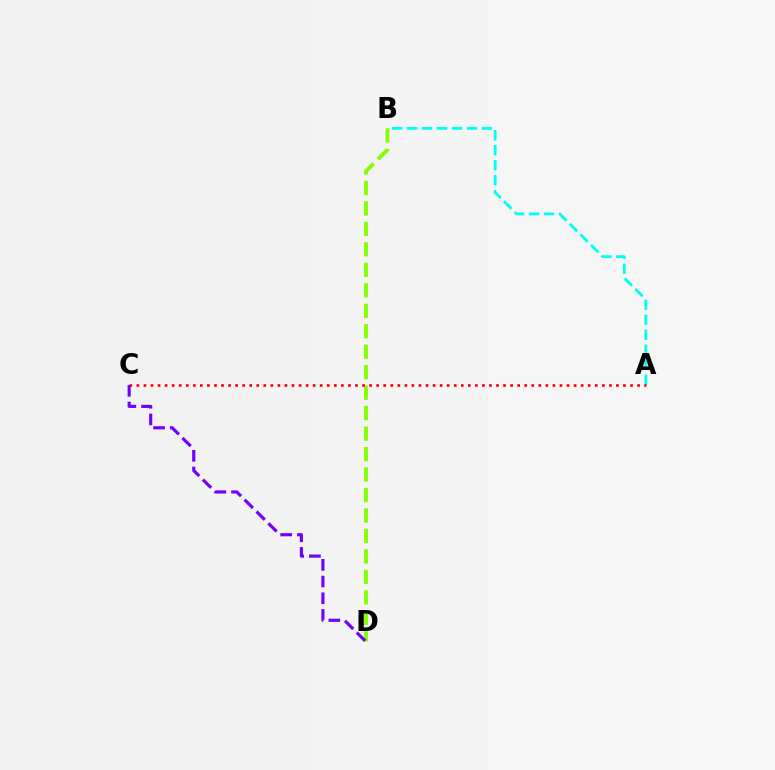{('B', 'D'): [{'color': '#84ff00', 'line_style': 'dashed', 'thickness': 2.78}], ('A', 'B'): [{'color': '#00fff6', 'line_style': 'dashed', 'thickness': 2.04}], ('A', 'C'): [{'color': '#ff0000', 'line_style': 'dotted', 'thickness': 1.92}], ('C', 'D'): [{'color': '#7200ff', 'line_style': 'dashed', 'thickness': 2.27}]}